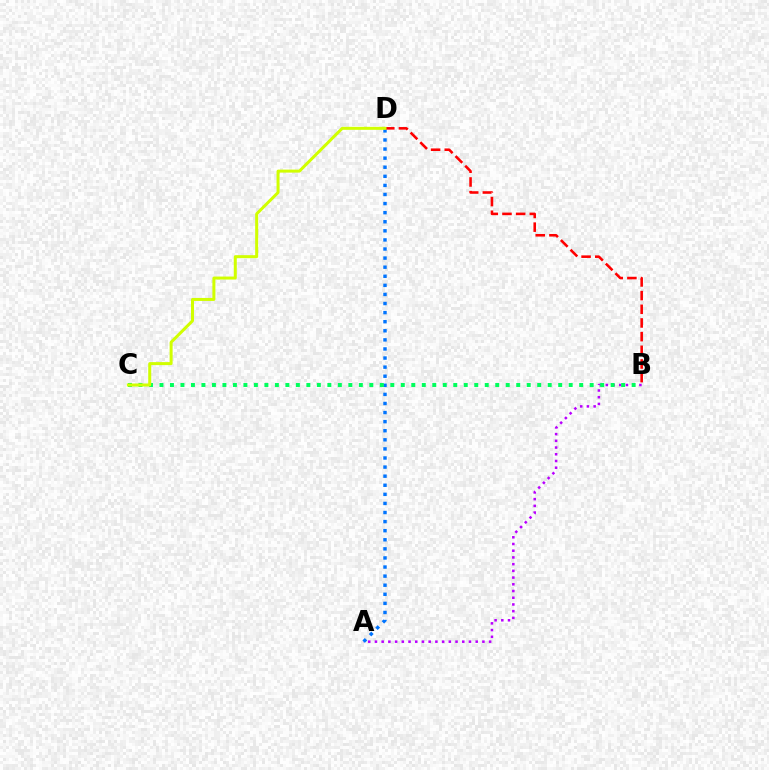{('A', 'B'): [{'color': '#b900ff', 'line_style': 'dotted', 'thickness': 1.82}], ('A', 'D'): [{'color': '#0074ff', 'line_style': 'dotted', 'thickness': 2.47}], ('B', 'C'): [{'color': '#00ff5c', 'line_style': 'dotted', 'thickness': 2.85}], ('B', 'D'): [{'color': '#ff0000', 'line_style': 'dashed', 'thickness': 1.86}], ('C', 'D'): [{'color': '#d1ff00', 'line_style': 'solid', 'thickness': 2.17}]}